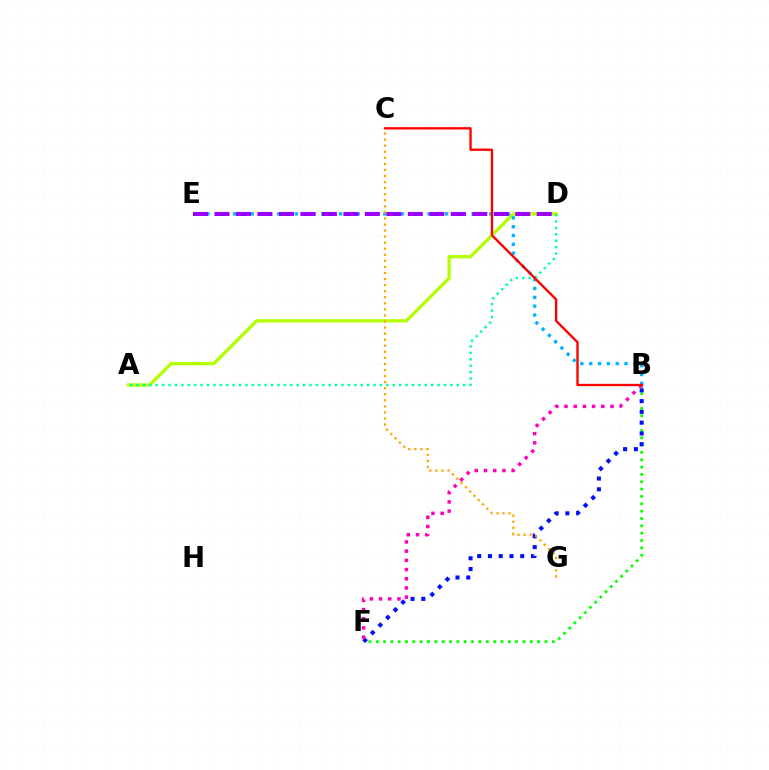{('A', 'D'): [{'color': '#b3ff00', 'line_style': 'solid', 'thickness': 2.38}, {'color': '#00ff9d', 'line_style': 'dotted', 'thickness': 1.74}], ('B', 'E'): [{'color': '#00b5ff', 'line_style': 'dotted', 'thickness': 2.4}], ('B', 'F'): [{'color': '#08ff00', 'line_style': 'dotted', 'thickness': 1.99}, {'color': '#0010ff', 'line_style': 'dotted', 'thickness': 2.93}, {'color': '#ff00bd', 'line_style': 'dotted', 'thickness': 2.5}], ('D', 'E'): [{'color': '#9b00ff', 'line_style': 'dashed', 'thickness': 2.92}], ('C', 'G'): [{'color': '#ffa500', 'line_style': 'dotted', 'thickness': 1.65}], ('B', 'C'): [{'color': '#ff0000', 'line_style': 'solid', 'thickness': 1.69}]}